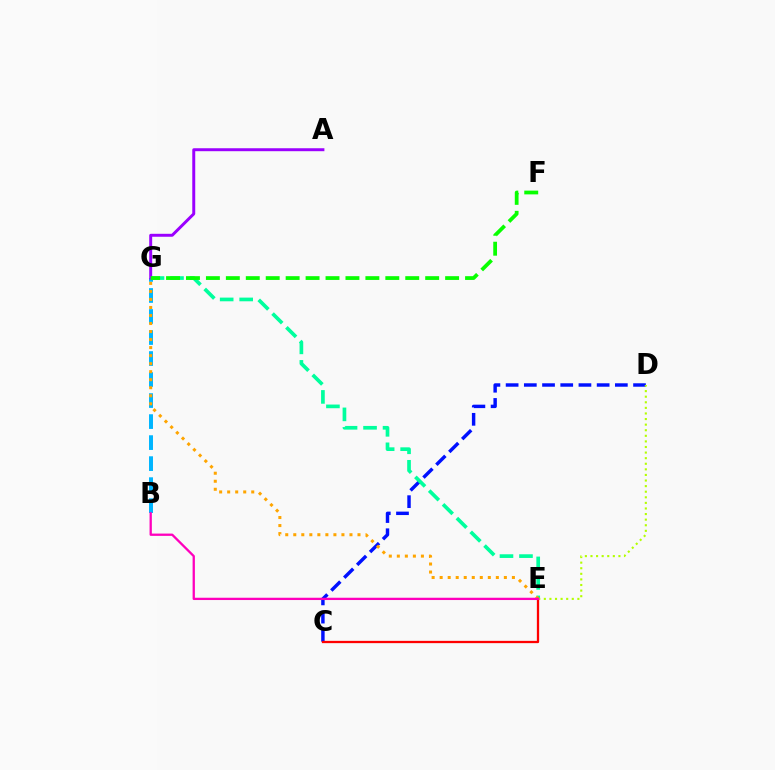{('C', 'D'): [{'color': '#0010ff', 'line_style': 'dashed', 'thickness': 2.47}], ('B', 'G'): [{'color': '#00b5ff', 'line_style': 'dashed', 'thickness': 2.86}], ('E', 'G'): [{'color': '#00ff9d', 'line_style': 'dashed', 'thickness': 2.65}, {'color': '#ffa500', 'line_style': 'dotted', 'thickness': 2.18}], ('C', 'E'): [{'color': '#ff0000', 'line_style': 'solid', 'thickness': 1.64}], ('A', 'G'): [{'color': '#9b00ff', 'line_style': 'solid', 'thickness': 2.13}], ('D', 'E'): [{'color': '#b3ff00', 'line_style': 'dotted', 'thickness': 1.52}], ('F', 'G'): [{'color': '#08ff00', 'line_style': 'dashed', 'thickness': 2.71}], ('B', 'E'): [{'color': '#ff00bd', 'line_style': 'solid', 'thickness': 1.65}]}